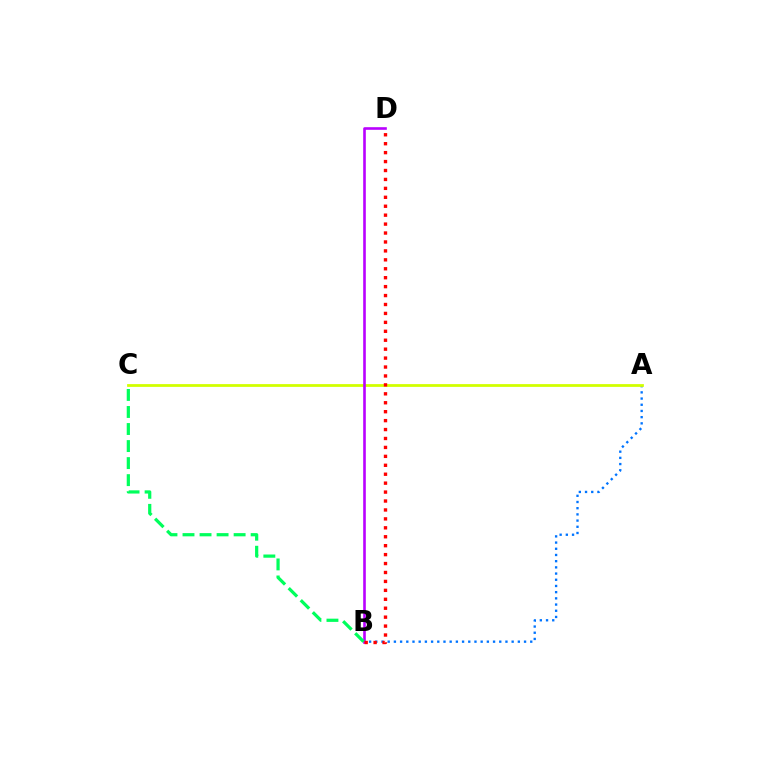{('A', 'B'): [{'color': '#0074ff', 'line_style': 'dotted', 'thickness': 1.68}], ('A', 'C'): [{'color': '#d1ff00', 'line_style': 'solid', 'thickness': 2.0}], ('B', 'D'): [{'color': '#b900ff', 'line_style': 'solid', 'thickness': 1.88}, {'color': '#ff0000', 'line_style': 'dotted', 'thickness': 2.43}], ('B', 'C'): [{'color': '#00ff5c', 'line_style': 'dashed', 'thickness': 2.31}]}